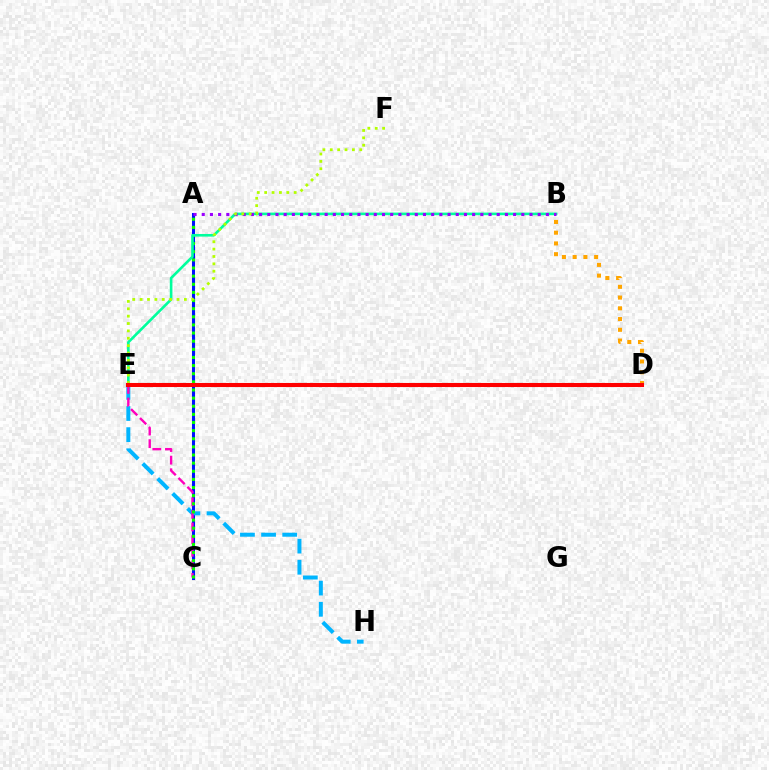{('A', 'C'): [{'color': '#0010ff', 'line_style': 'solid', 'thickness': 2.19}, {'color': '#08ff00', 'line_style': 'dotted', 'thickness': 2.21}], ('E', 'H'): [{'color': '#00b5ff', 'line_style': 'dashed', 'thickness': 2.87}], ('C', 'E'): [{'color': '#ff00bd', 'line_style': 'dashed', 'thickness': 1.71}], ('B', 'E'): [{'color': '#00ff9d', 'line_style': 'solid', 'thickness': 1.89}], ('B', 'D'): [{'color': '#ffa500', 'line_style': 'dotted', 'thickness': 2.92}], ('A', 'B'): [{'color': '#9b00ff', 'line_style': 'dotted', 'thickness': 2.23}], ('E', 'F'): [{'color': '#b3ff00', 'line_style': 'dotted', 'thickness': 2.0}], ('D', 'E'): [{'color': '#ff0000', 'line_style': 'solid', 'thickness': 2.93}]}